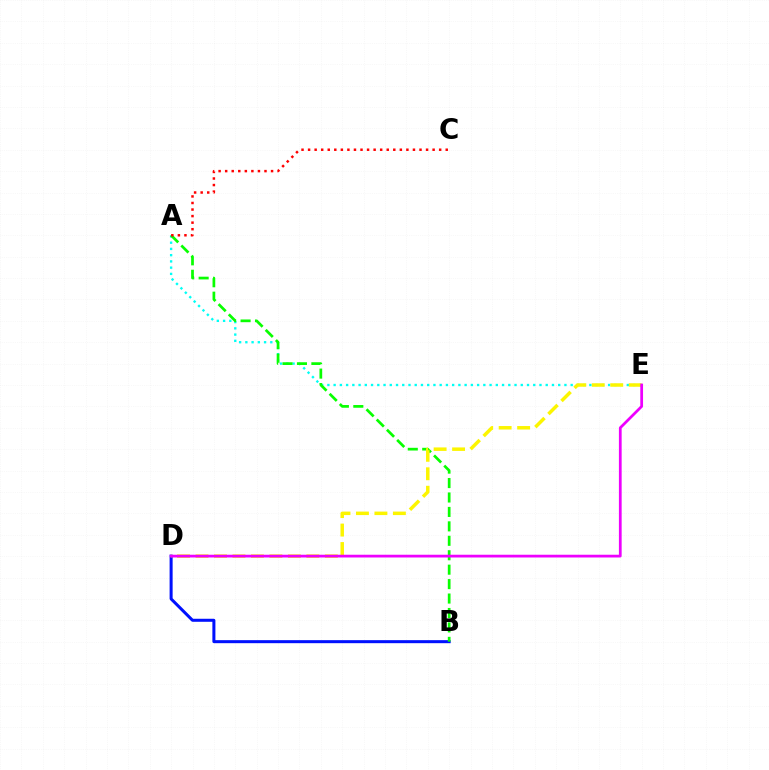{('A', 'E'): [{'color': '#00fff6', 'line_style': 'dotted', 'thickness': 1.69}], ('B', 'D'): [{'color': '#0010ff', 'line_style': 'solid', 'thickness': 2.18}], ('A', 'B'): [{'color': '#08ff00', 'line_style': 'dashed', 'thickness': 1.96}], ('D', 'E'): [{'color': '#fcf500', 'line_style': 'dashed', 'thickness': 2.51}, {'color': '#ee00ff', 'line_style': 'solid', 'thickness': 1.98}], ('A', 'C'): [{'color': '#ff0000', 'line_style': 'dotted', 'thickness': 1.78}]}